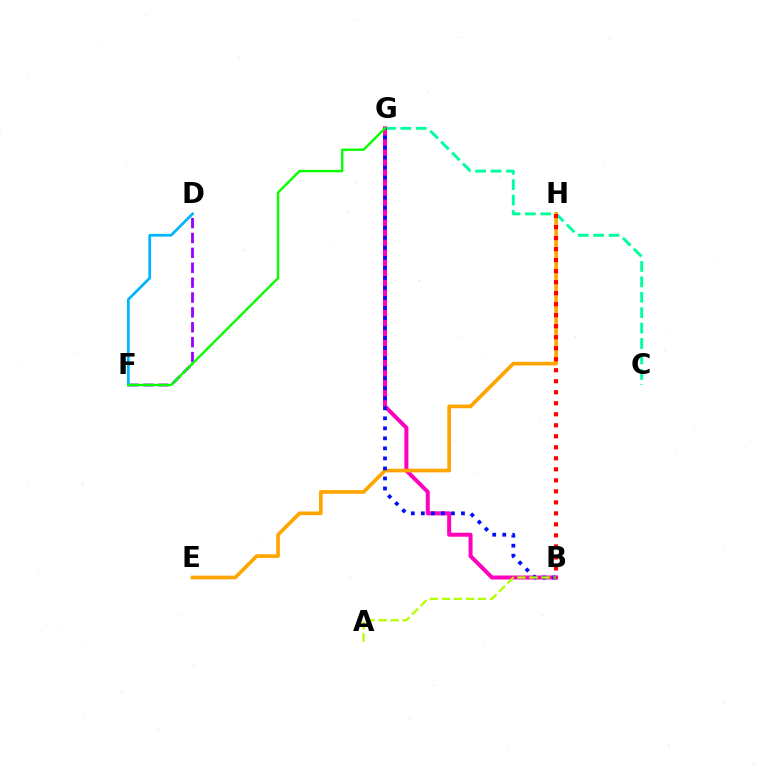{('C', 'G'): [{'color': '#00ff9d', 'line_style': 'dashed', 'thickness': 2.09}], ('B', 'G'): [{'color': '#ff00bd', 'line_style': 'solid', 'thickness': 2.88}, {'color': '#0010ff', 'line_style': 'dotted', 'thickness': 2.72}], ('E', 'H'): [{'color': '#ffa500', 'line_style': 'solid', 'thickness': 2.64}], ('A', 'B'): [{'color': '#b3ff00', 'line_style': 'dashed', 'thickness': 1.64}], ('D', 'F'): [{'color': '#9b00ff', 'line_style': 'dashed', 'thickness': 2.02}, {'color': '#00b5ff', 'line_style': 'solid', 'thickness': 1.96}], ('B', 'H'): [{'color': '#ff0000', 'line_style': 'dotted', 'thickness': 2.99}], ('F', 'G'): [{'color': '#08ff00', 'line_style': 'solid', 'thickness': 1.72}]}